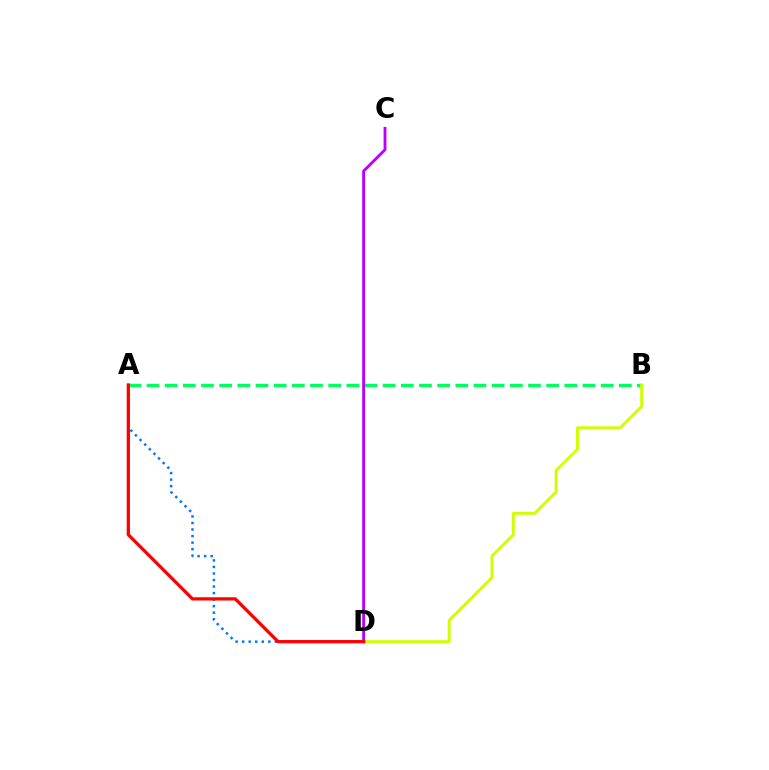{('A', 'B'): [{'color': '#00ff5c', 'line_style': 'dashed', 'thickness': 2.47}], ('B', 'D'): [{'color': '#d1ff00', 'line_style': 'solid', 'thickness': 2.12}], ('A', 'D'): [{'color': '#0074ff', 'line_style': 'dotted', 'thickness': 1.78}, {'color': '#ff0000', 'line_style': 'solid', 'thickness': 2.35}], ('C', 'D'): [{'color': '#b900ff', 'line_style': 'solid', 'thickness': 2.04}]}